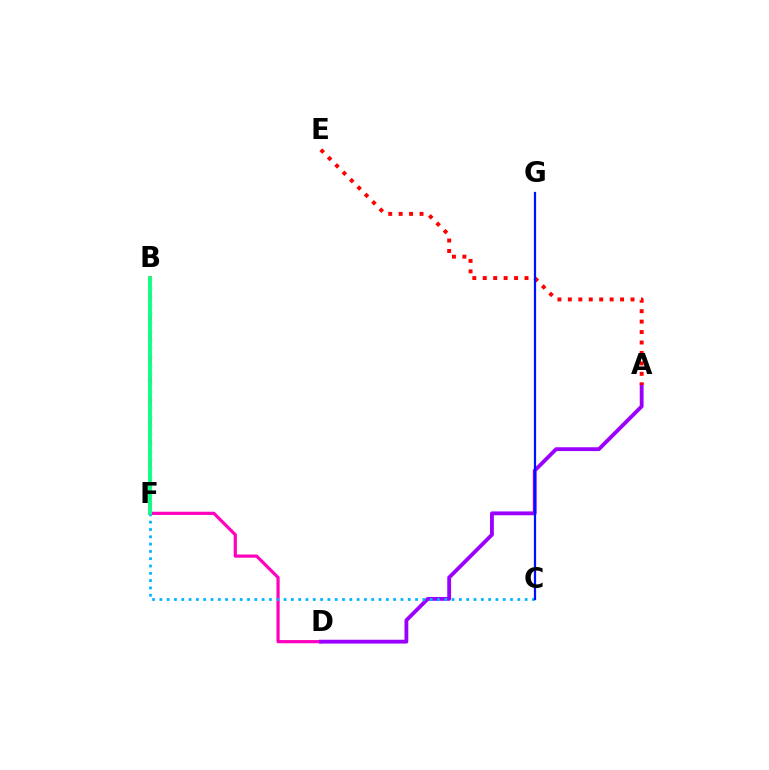{('B', 'F'): [{'color': '#08ff00', 'line_style': 'dotted', 'thickness': 2.33}, {'color': '#ffa500', 'line_style': 'solid', 'thickness': 2.88}, {'color': '#b3ff00', 'line_style': 'dashed', 'thickness': 2.85}, {'color': '#00ff9d', 'line_style': 'solid', 'thickness': 2.54}], ('D', 'F'): [{'color': '#ff00bd', 'line_style': 'solid', 'thickness': 2.31}], ('A', 'D'): [{'color': '#9b00ff', 'line_style': 'solid', 'thickness': 2.76}], ('A', 'E'): [{'color': '#ff0000', 'line_style': 'dotted', 'thickness': 2.84}], ('C', 'F'): [{'color': '#00b5ff', 'line_style': 'dotted', 'thickness': 1.98}], ('C', 'G'): [{'color': '#0010ff', 'line_style': 'solid', 'thickness': 1.61}]}